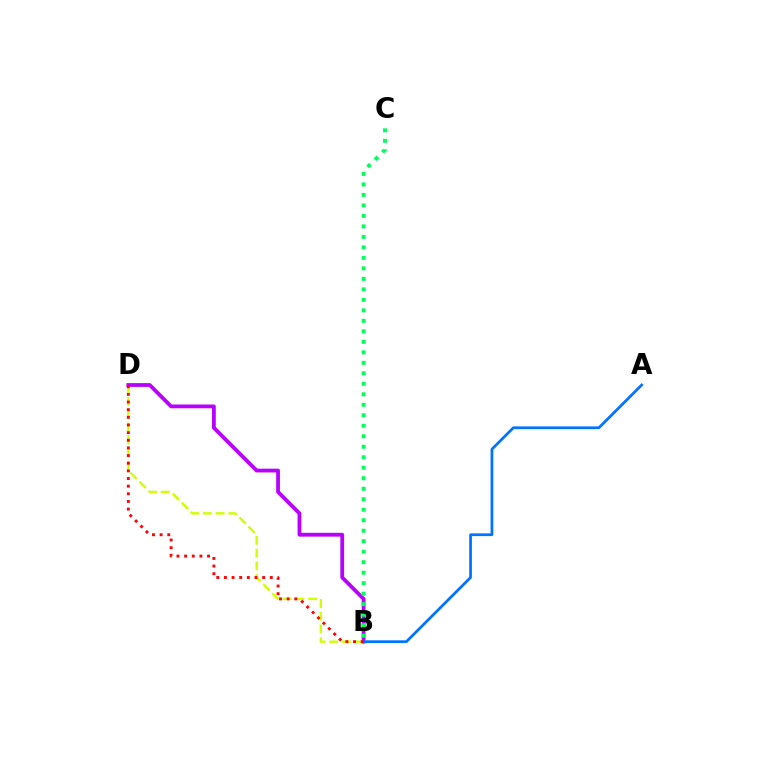{('B', 'D'): [{'color': '#d1ff00', 'line_style': 'dashed', 'thickness': 1.73}, {'color': '#b900ff', 'line_style': 'solid', 'thickness': 2.73}, {'color': '#ff0000', 'line_style': 'dotted', 'thickness': 2.08}], ('B', 'C'): [{'color': '#00ff5c', 'line_style': 'dotted', 'thickness': 2.85}], ('A', 'B'): [{'color': '#0074ff', 'line_style': 'solid', 'thickness': 1.98}]}